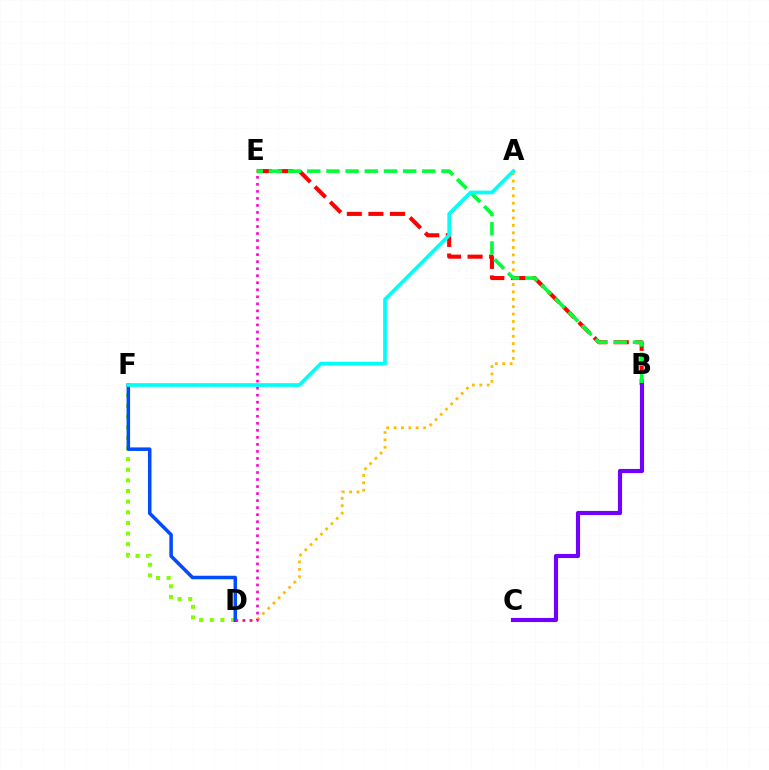{('A', 'D'): [{'color': '#ffbd00', 'line_style': 'dotted', 'thickness': 2.01}], ('D', 'F'): [{'color': '#84ff00', 'line_style': 'dotted', 'thickness': 2.89}, {'color': '#004bff', 'line_style': 'solid', 'thickness': 2.53}], ('B', 'E'): [{'color': '#ff0000', 'line_style': 'dashed', 'thickness': 2.93}, {'color': '#00ff39', 'line_style': 'dashed', 'thickness': 2.6}], ('B', 'C'): [{'color': '#7200ff', 'line_style': 'solid', 'thickness': 2.98}], ('D', 'E'): [{'color': '#ff00cf', 'line_style': 'dotted', 'thickness': 1.91}], ('A', 'F'): [{'color': '#00fff6', 'line_style': 'solid', 'thickness': 2.67}]}